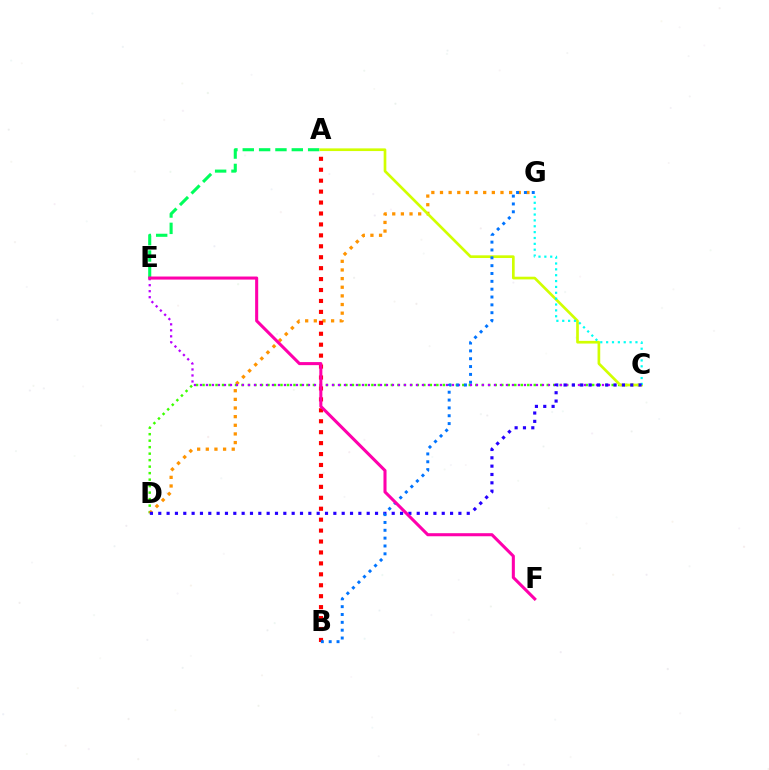{('A', 'E'): [{'color': '#00ff5c', 'line_style': 'dashed', 'thickness': 2.22}], ('C', 'D'): [{'color': '#3dff00', 'line_style': 'dotted', 'thickness': 1.76}, {'color': '#2500ff', 'line_style': 'dotted', 'thickness': 2.27}], ('D', 'G'): [{'color': '#ff9400', 'line_style': 'dotted', 'thickness': 2.35}], ('C', 'E'): [{'color': '#b900ff', 'line_style': 'dotted', 'thickness': 1.63}], ('A', 'C'): [{'color': '#d1ff00', 'line_style': 'solid', 'thickness': 1.93}], ('C', 'G'): [{'color': '#00fff6', 'line_style': 'dotted', 'thickness': 1.59}], ('A', 'B'): [{'color': '#ff0000', 'line_style': 'dotted', 'thickness': 2.97}], ('B', 'G'): [{'color': '#0074ff', 'line_style': 'dotted', 'thickness': 2.13}], ('E', 'F'): [{'color': '#ff00ac', 'line_style': 'solid', 'thickness': 2.2}]}